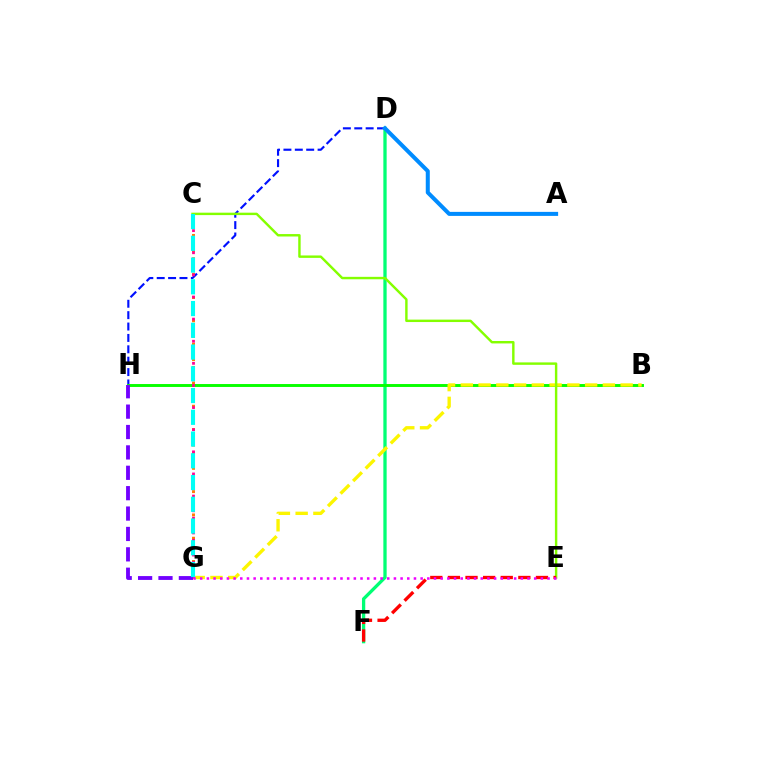{('C', 'G'): [{'color': '#ff7c00', 'line_style': 'dotted', 'thickness': 2.11}, {'color': '#ff0094', 'line_style': 'dotted', 'thickness': 2.0}, {'color': '#00fff6', 'line_style': 'dashed', 'thickness': 2.95}], ('D', 'F'): [{'color': '#00ff74', 'line_style': 'solid', 'thickness': 2.37}], ('D', 'H'): [{'color': '#0010ff', 'line_style': 'dashed', 'thickness': 1.55}], ('B', 'H'): [{'color': '#08ff00', 'line_style': 'solid', 'thickness': 2.1}], ('B', 'G'): [{'color': '#fcf500', 'line_style': 'dashed', 'thickness': 2.41}], ('C', 'E'): [{'color': '#84ff00', 'line_style': 'solid', 'thickness': 1.75}], ('E', 'F'): [{'color': '#ff0000', 'line_style': 'dashed', 'thickness': 2.39}], ('E', 'G'): [{'color': '#ee00ff', 'line_style': 'dotted', 'thickness': 1.81}], ('G', 'H'): [{'color': '#7200ff', 'line_style': 'dashed', 'thickness': 2.77}], ('A', 'D'): [{'color': '#008cff', 'line_style': 'solid', 'thickness': 2.9}]}